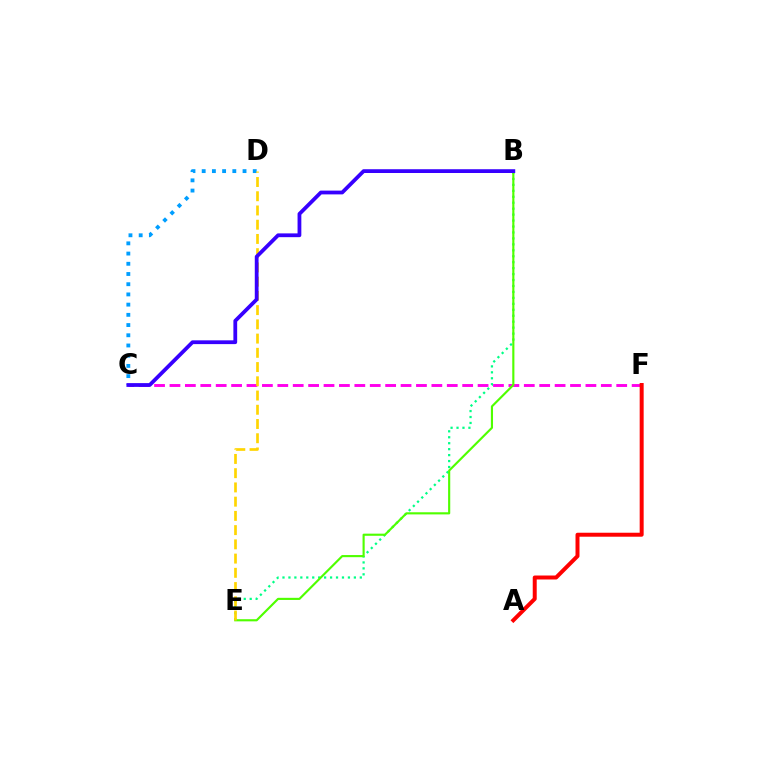{('B', 'E'): [{'color': '#00ff86', 'line_style': 'dotted', 'thickness': 1.62}, {'color': '#4fff00', 'line_style': 'solid', 'thickness': 1.54}], ('C', 'F'): [{'color': '#ff00ed', 'line_style': 'dashed', 'thickness': 2.09}], ('C', 'D'): [{'color': '#009eff', 'line_style': 'dotted', 'thickness': 2.77}], ('D', 'E'): [{'color': '#ffd500', 'line_style': 'dashed', 'thickness': 1.93}], ('A', 'F'): [{'color': '#ff0000', 'line_style': 'solid', 'thickness': 2.86}], ('B', 'C'): [{'color': '#3700ff', 'line_style': 'solid', 'thickness': 2.72}]}